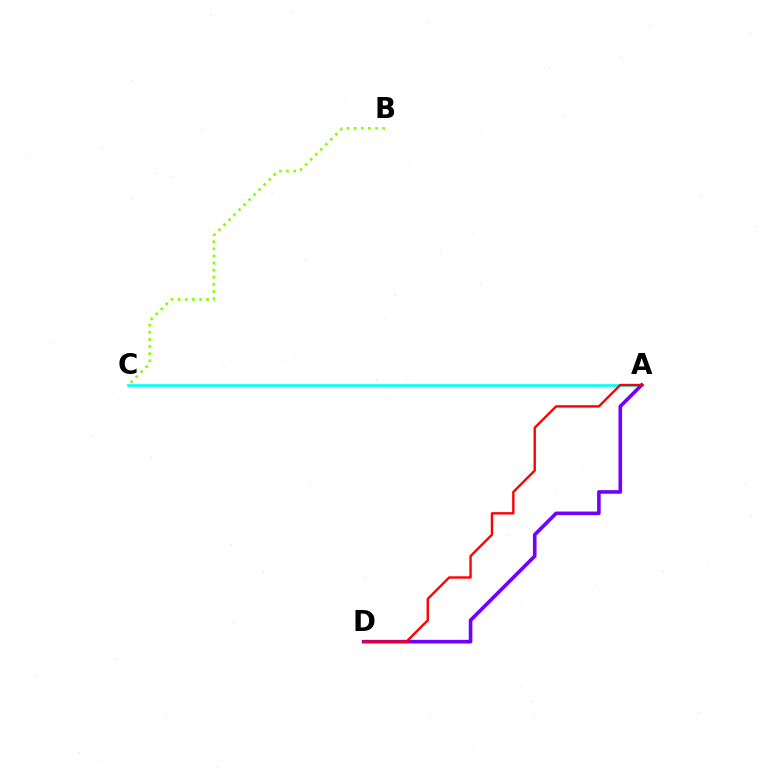{('A', 'C'): [{'color': '#00fff6', 'line_style': 'solid', 'thickness': 1.91}], ('A', 'D'): [{'color': '#7200ff', 'line_style': 'solid', 'thickness': 2.6}, {'color': '#ff0000', 'line_style': 'solid', 'thickness': 1.71}], ('B', 'C'): [{'color': '#84ff00', 'line_style': 'dotted', 'thickness': 1.93}]}